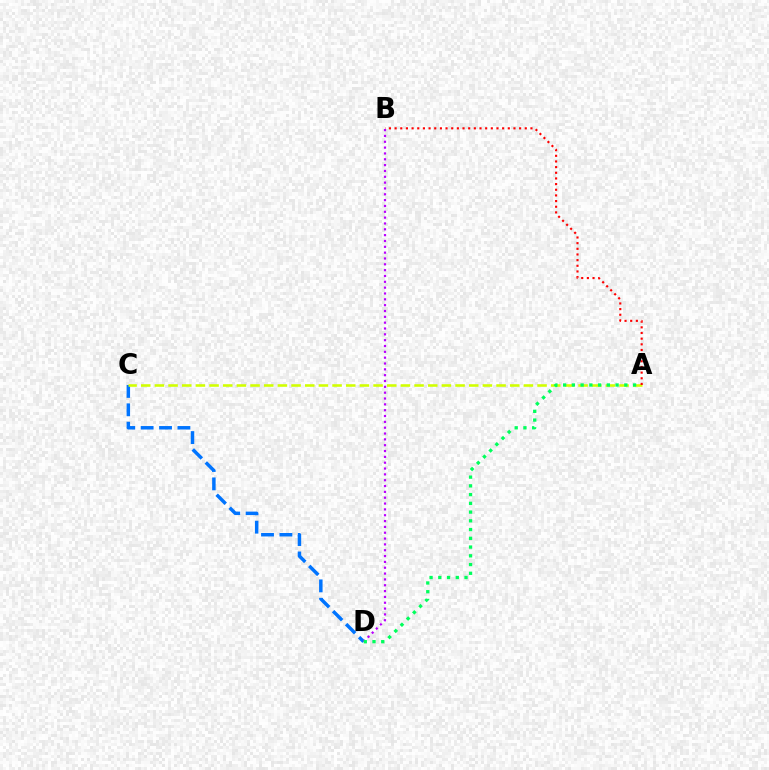{('C', 'D'): [{'color': '#0074ff', 'line_style': 'dashed', 'thickness': 2.5}], ('A', 'C'): [{'color': '#d1ff00', 'line_style': 'dashed', 'thickness': 1.86}], ('A', 'B'): [{'color': '#ff0000', 'line_style': 'dotted', 'thickness': 1.54}], ('B', 'D'): [{'color': '#b900ff', 'line_style': 'dotted', 'thickness': 1.59}], ('A', 'D'): [{'color': '#00ff5c', 'line_style': 'dotted', 'thickness': 2.38}]}